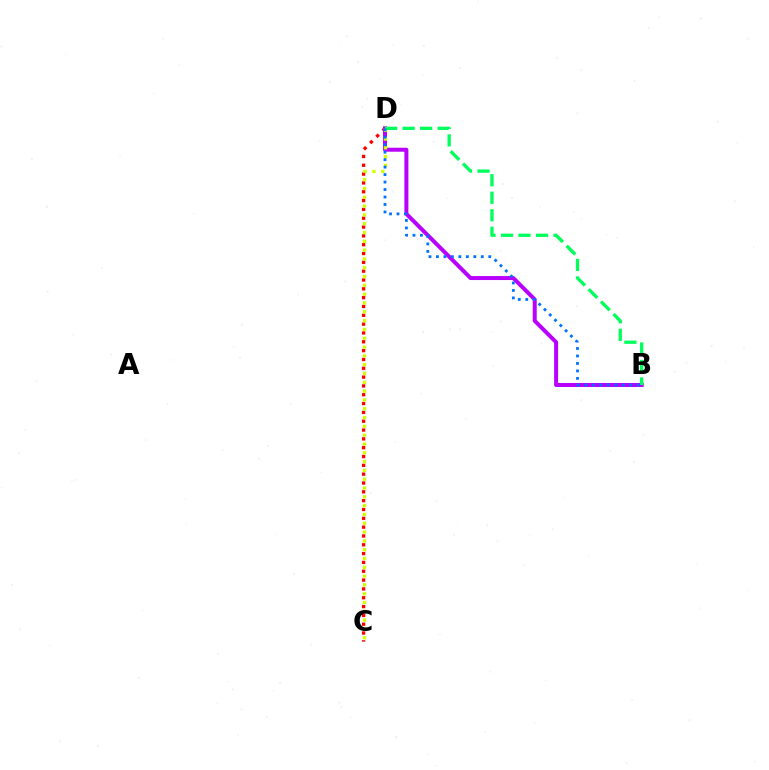{('C', 'D'): [{'color': '#ff0000', 'line_style': 'dotted', 'thickness': 2.4}, {'color': '#d1ff00', 'line_style': 'dotted', 'thickness': 2.39}], ('B', 'D'): [{'color': '#b900ff', 'line_style': 'solid', 'thickness': 2.87}, {'color': '#00ff5c', 'line_style': 'dashed', 'thickness': 2.38}, {'color': '#0074ff', 'line_style': 'dotted', 'thickness': 2.03}]}